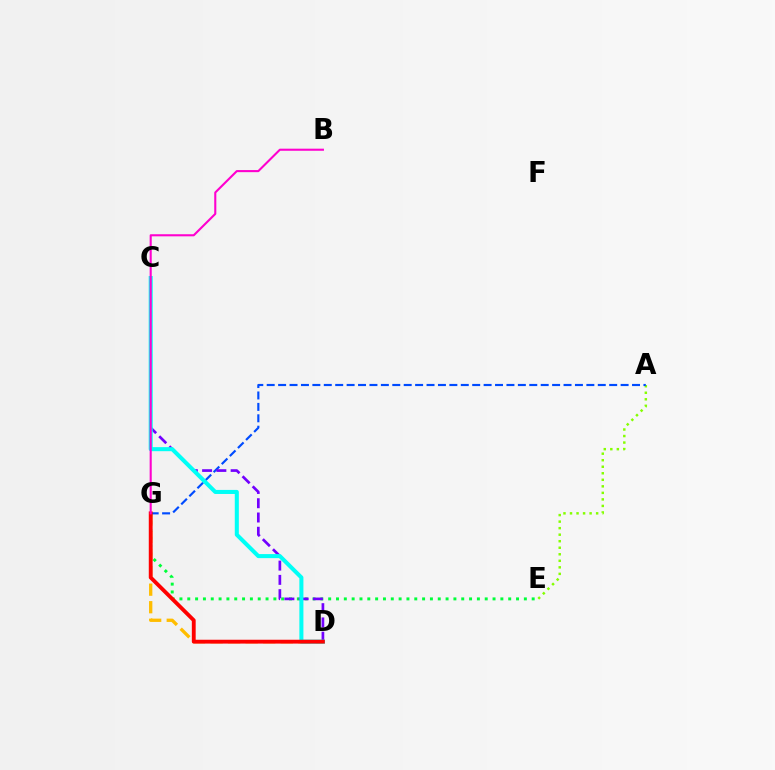{('A', 'E'): [{'color': '#84ff00', 'line_style': 'dotted', 'thickness': 1.77}], ('E', 'G'): [{'color': '#00ff39', 'line_style': 'dotted', 'thickness': 2.13}], ('D', 'G'): [{'color': '#ffbd00', 'line_style': 'dashed', 'thickness': 2.38}, {'color': '#ff0000', 'line_style': 'solid', 'thickness': 2.77}], ('A', 'G'): [{'color': '#004bff', 'line_style': 'dashed', 'thickness': 1.55}], ('C', 'D'): [{'color': '#7200ff', 'line_style': 'dashed', 'thickness': 1.94}, {'color': '#00fff6', 'line_style': 'solid', 'thickness': 2.91}], ('B', 'G'): [{'color': '#ff00cf', 'line_style': 'solid', 'thickness': 1.51}]}